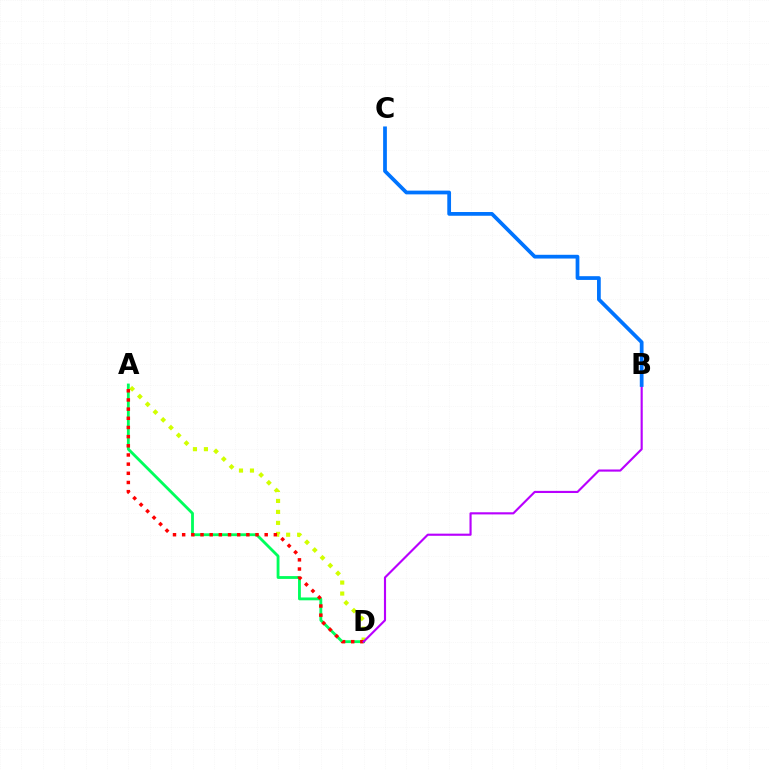{('A', 'D'): [{'color': '#00ff5c', 'line_style': 'solid', 'thickness': 2.04}, {'color': '#d1ff00', 'line_style': 'dotted', 'thickness': 2.98}, {'color': '#ff0000', 'line_style': 'dotted', 'thickness': 2.49}], ('B', 'D'): [{'color': '#b900ff', 'line_style': 'solid', 'thickness': 1.54}], ('B', 'C'): [{'color': '#0074ff', 'line_style': 'solid', 'thickness': 2.7}]}